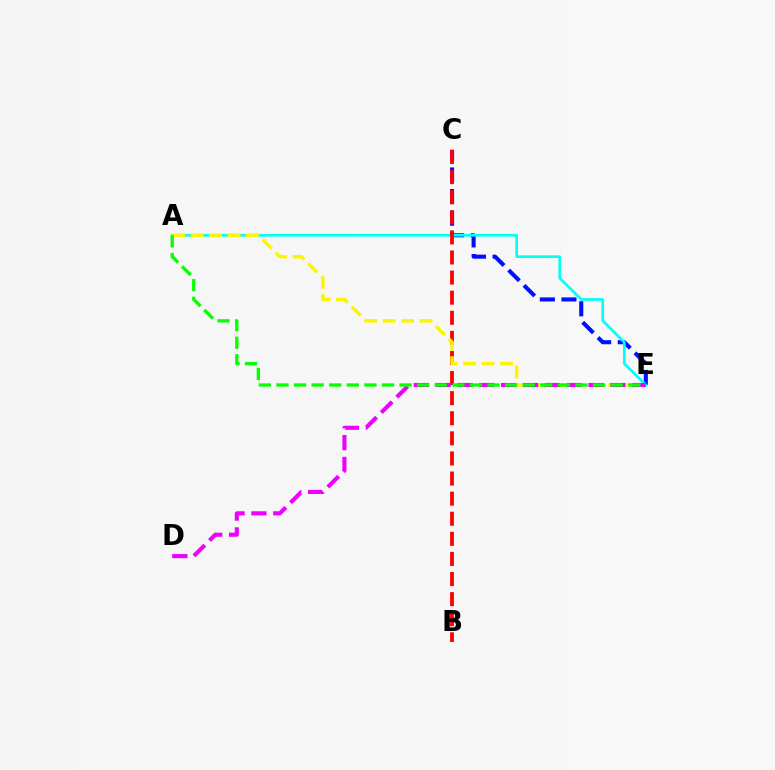{('C', 'E'): [{'color': '#0010ff', 'line_style': 'dashed', 'thickness': 2.94}], ('A', 'E'): [{'color': '#00fff6', 'line_style': 'solid', 'thickness': 1.94}, {'color': '#fcf500', 'line_style': 'dashed', 'thickness': 2.51}, {'color': '#08ff00', 'line_style': 'dashed', 'thickness': 2.39}], ('B', 'C'): [{'color': '#ff0000', 'line_style': 'dashed', 'thickness': 2.73}], ('D', 'E'): [{'color': '#ee00ff', 'line_style': 'dashed', 'thickness': 2.97}]}